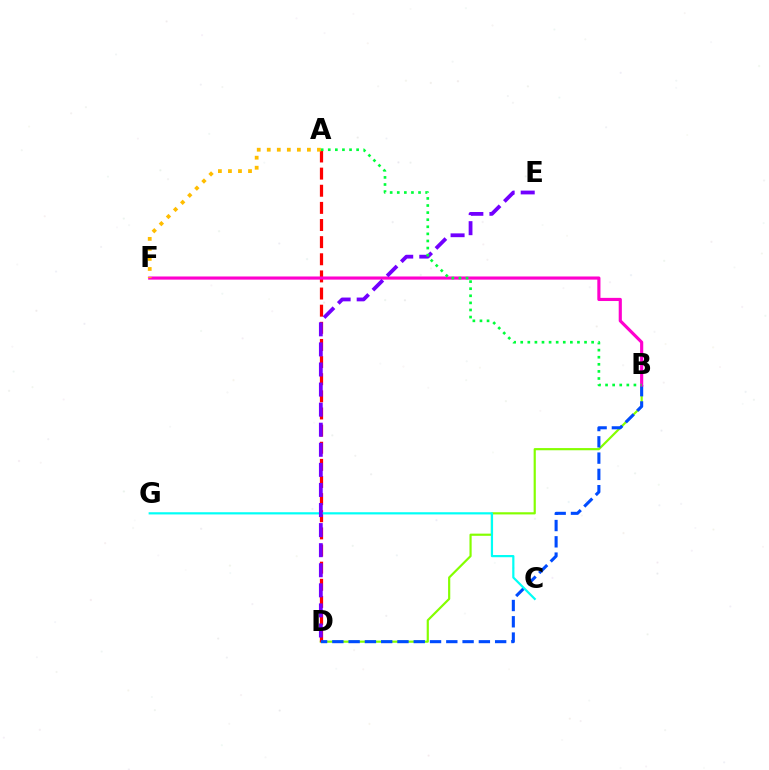{('B', 'D'): [{'color': '#84ff00', 'line_style': 'solid', 'thickness': 1.57}, {'color': '#004bff', 'line_style': 'dashed', 'thickness': 2.21}], ('A', 'D'): [{'color': '#ff0000', 'line_style': 'dashed', 'thickness': 2.33}], ('B', 'F'): [{'color': '#ff00cf', 'line_style': 'solid', 'thickness': 2.27}], ('A', 'F'): [{'color': '#ffbd00', 'line_style': 'dotted', 'thickness': 2.73}], ('C', 'G'): [{'color': '#00fff6', 'line_style': 'solid', 'thickness': 1.59}], ('D', 'E'): [{'color': '#7200ff', 'line_style': 'dashed', 'thickness': 2.73}], ('A', 'B'): [{'color': '#00ff39', 'line_style': 'dotted', 'thickness': 1.93}]}